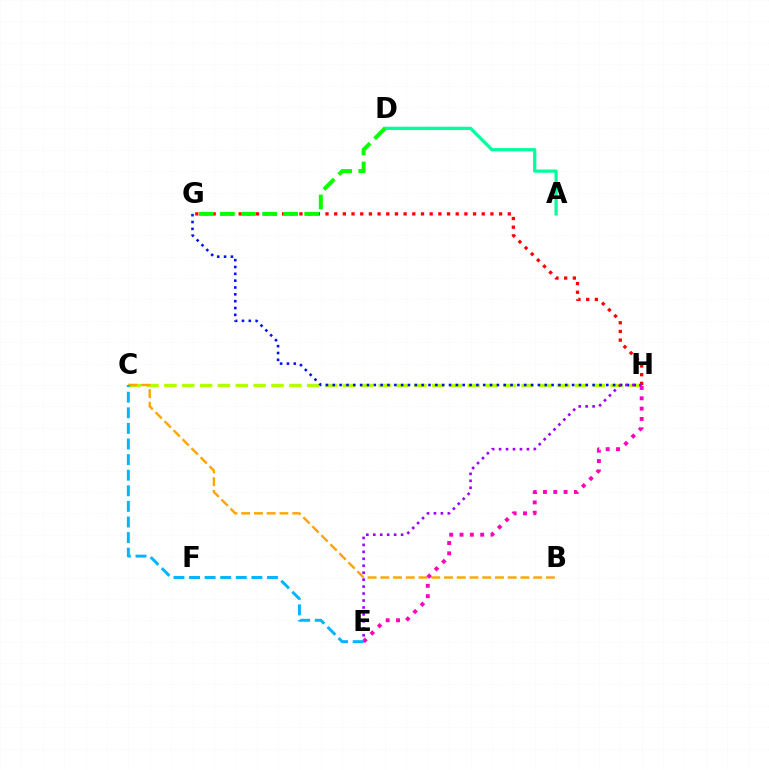{('C', 'H'): [{'color': '#b3ff00', 'line_style': 'dashed', 'thickness': 2.42}], ('G', 'H'): [{'color': '#0010ff', 'line_style': 'dotted', 'thickness': 1.86}, {'color': '#ff0000', 'line_style': 'dotted', 'thickness': 2.36}], ('B', 'C'): [{'color': '#ffa500', 'line_style': 'dashed', 'thickness': 1.73}], ('E', 'H'): [{'color': '#ff00bd', 'line_style': 'dotted', 'thickness': 2.81}, {'color': '#9b00ff', 'line_style': 'dotted', 'thickness': 1.89}], ('A', 'D'): [{'color': '#00ff9d', 'line_style': 'solid', 'thickness': 2.34}], ('D', 'G'): [{'color': '#08ff00', 'line_style': 'dashed', 'thickness': 2.86}], ('C', 'E'): [{'color': '#00b5ff', 'line_style': 'dashed', 'thickness': 2.12}]}